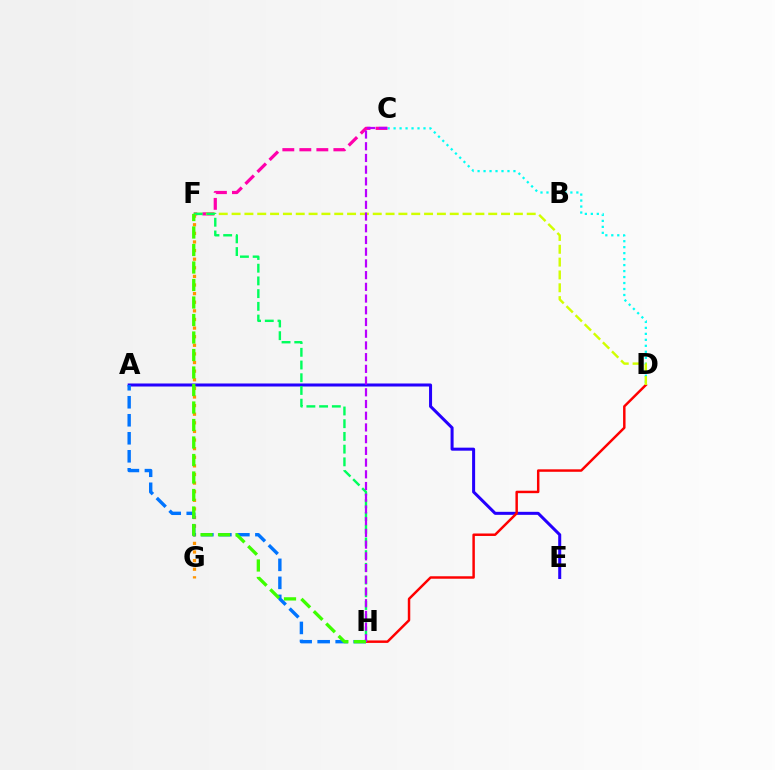{('C', 'D'): [{'color': '#00fff6', 'line_style': 'dotted', 'thickness': 1.62}], ('A', 'E'): [{'color': '#2500ff', 'line_style': 'solid', 'thickness': 2.18}], ('C', 'F'): [{'color': '#ff00ac', 'line_style': 'dashed', 'thickness': 2.31}], ('D', 'H'): [{'color': '#ff0000', 'line_style': 'solid', 'thickness': 1.78}], ('D', 'F'): [{'color': '#d1ff00', 'line_style': 'dashed', 'thickness': 1.74}], ('F', 'H'): [{'color': '#00ff5c', 'line_style': 'dashed', 'thickness': 1.73}, {'color': '#3dff00', 'line_style': 'dashed', 'thickness': 2.38}], ('F', 'G'): [{'color': '#ff9400', 'line_style': 'dotted', 'thickness': 2.34}], ('A', 'H'): [{'color': '#0074ff', 'line_style': 'dashed', 'thickness': 2.45}], ('C', 'H'): [{'color': '#b900ff', 'line_style': 'dashed', 'thickness': 1.59}]}